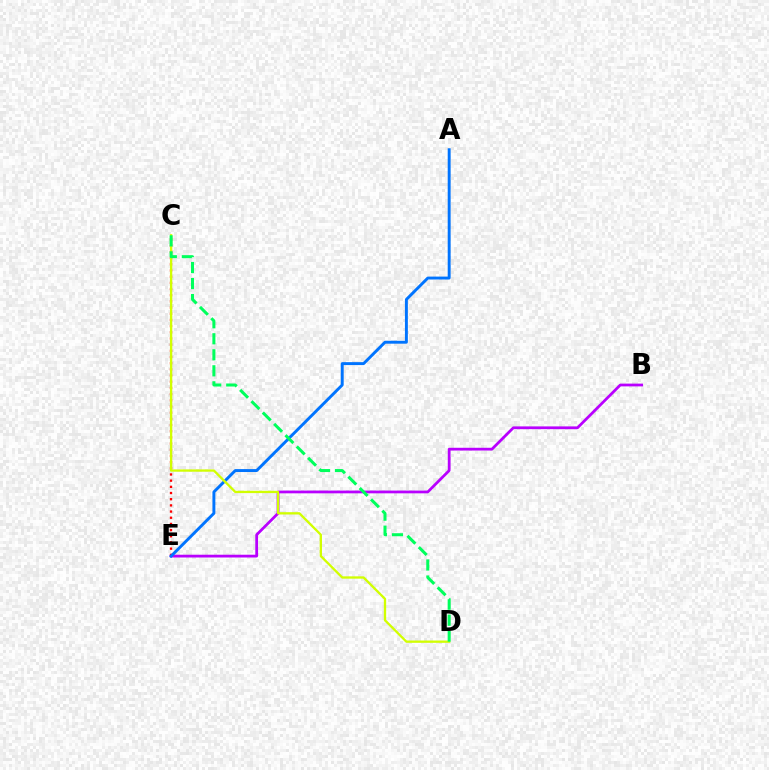{('C', 'E'): [{'color': '#ff0000', 'line_style': 'dotted', 'thickness': 1.68}], ('B', 'E'): [{'color': '#b900ff', 'line_style': 'solid', 'thickness': 1.99}], ('A', 'E'): [{'color': '#0074ff', 'line_style': 'solid', 'thickness': 2.1}], ('C', 'D'): [{'color': '#d1ff00', 'line_style': 'solid', 'thickness': 1.66}, {'color': '#00ff5c', 'line_style': 'dashed', 'thickness': 2.18}]}